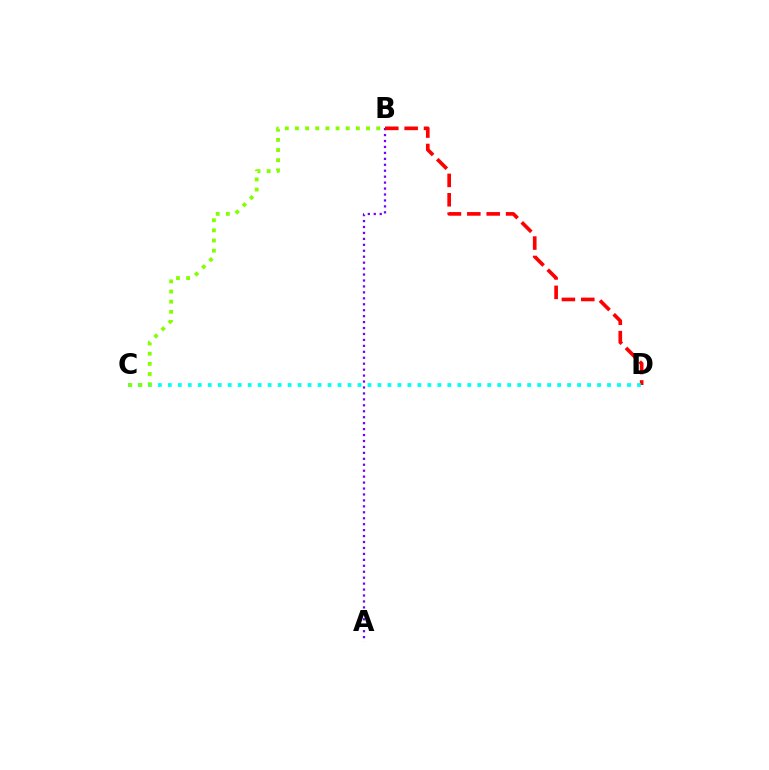{('A', 'B'): [{'color': '#7200ff', 'line_style': 'dotted', 'thickness': 1.61}], ('B', 'D'): [{'color': '#ff0000', 'line_style': 'dashed', 'thickness': 2.63}], ('C', 'D'): [{'color': '#00fff6', 'line_style': 'dotted', 'thickness': 2.71}], ('B', 'C'): [{'color': '#84ff00', 'line_style': 'dotted', 'thickness': 2.76}]}